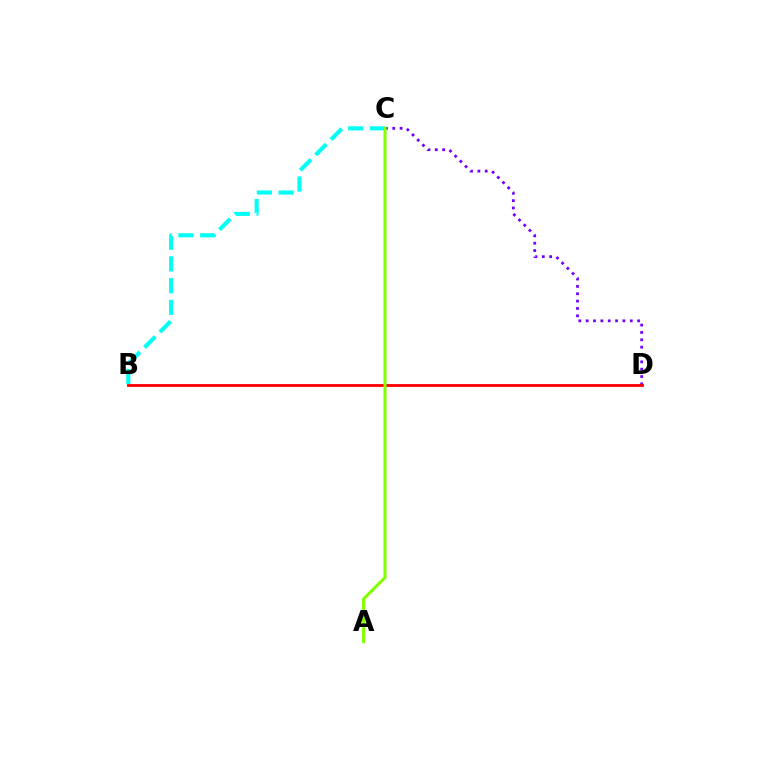{('B', 'C'): [{'color': '#00fff6', 'line_style': 'dashed', 'thickness': 2.95}], ('C', 'D'): [{'color': '#7200ff', 'line_style': 'dotted', 'thickness': 2.0}], ('B', 'D'): [{'color': '#ff0000', 'line_style': 'solid', 'thickness': 2.03}], ('A', 'C'): [{'color': '#84ff00', 'line_style': 'solid', 'thickness': 2.2}]}